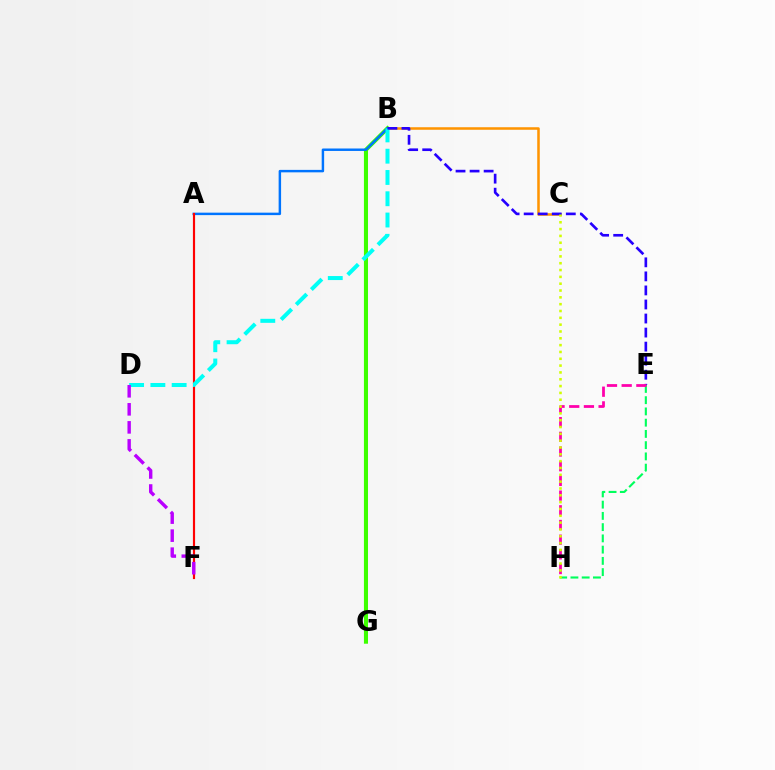{('B', 'C'): [{'color': '#ff9400', 'line_style': 'solid', 'thickness': 1.82}], ('B', 'G'): [{'color': '#3dff00', 'line_style': 'solid', 'thickness': 2.93}], ('E', 'H'): [{'color': '#00ff5c', 'line_style': 'dashed', 'thickness': 1.53}, {'color': '#ff00ac', 'line_style': 'dashed', 'thickness': 2.0}], ('A', 'B'): [{'color': '#0074ff', 'line_style': 'solid', 'thickness': 1.77}], ('A', 'F'): [{'color': '#ff0000', 'line_style': 'solid', 'thickness': 1.56}], ('B', 'D'): [{'color': '#00fff6', 'line_style': 'dashed', 'thickness': 2.89}], ('B', 'E'): [{'color': '#2500ff', 'line_style': 'dashed', 'thickness': 1.91}], ('C', 'H'): [{'color': '#d1ff00', 'line_style': 'dotted', 'thickness': 1.85}], ('D', 'F'): [{'color': '#b900ff', 'line_style': 'dashed', 'thickness': 2.45}]}